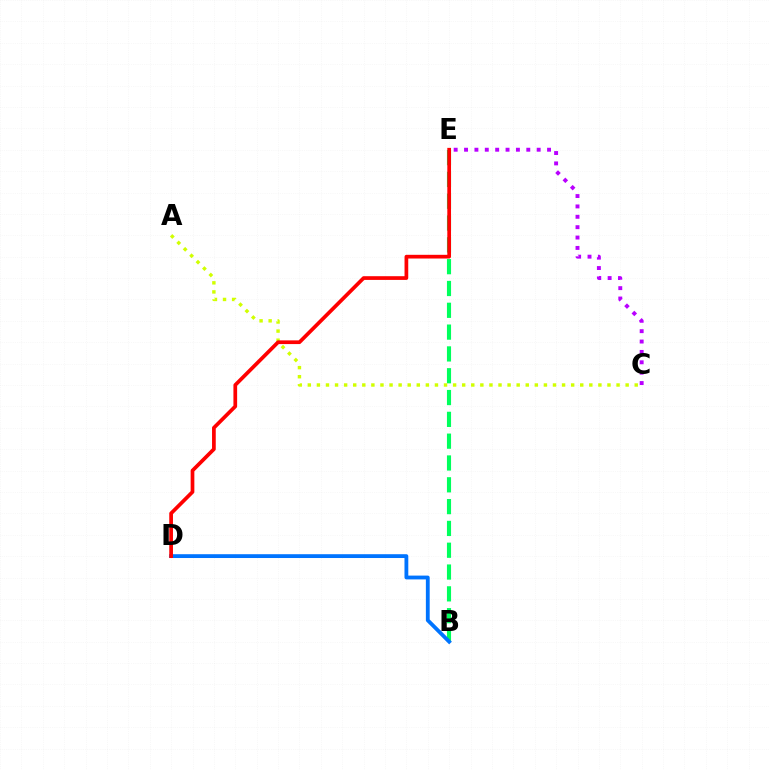{('B', 'E'): [{'color': '#00ff5c', 'line_style': 'dashed', 'thickness': 2.96}], ('A', 'C'): [{'color': '#d1ff00', 'line_style': 'dotted', 'thickness': 2.47}], ('B', 'D'): [{'color': '#0074ff', 'line_style': 'solid', 'thickness': 2.75}], ('D', 'E'): [{'color': '#ff0000', 'line_style': 'solid', 'thickness': 2.67}], ('C', 'E'): [{'color': '#b900ff', 'line_style': 'dotted', 'thickness': 2.82}]}